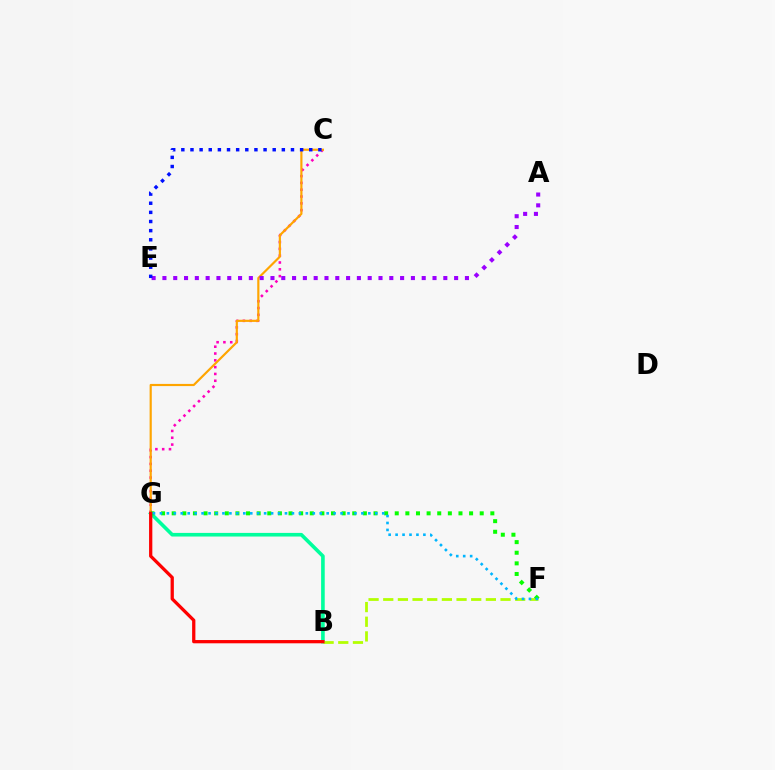{('B', 'G'): [{'color': '#00ff9d', 'line_style': 'solid', 'thickness': 2.61}, {'color': '#ff0000', 'line_style': 'solid', 'thickness': 2.35}], ('C', 'G'): [{'color': '#ff00bd', 'line_style': 'dotted', 'thickness': 1.85}, {'color': '#ffa500', 'line_style': 'solid', 'thickness': 1.56}], ('B', 'F'): [{'color': '#b3ff00', 'line_style': 'dashed', 'thickness': 1.99}], ('F', 'G'): [{'color': '#08ff00', 'line_style': 'dotted', 'thickness': 2.89}, {'color': '#00b5ff', 'line_style': 'dotted', 'thickness': 1.89}], ('A', 'E'): [{'color': '#9b00ff', 'line_style': 'dotted', 'thickness': 2.94}], ('C', 'E'): [{'color': '#0010ff', 'line_style': 'dotted', 'thickness': 2.48}]}